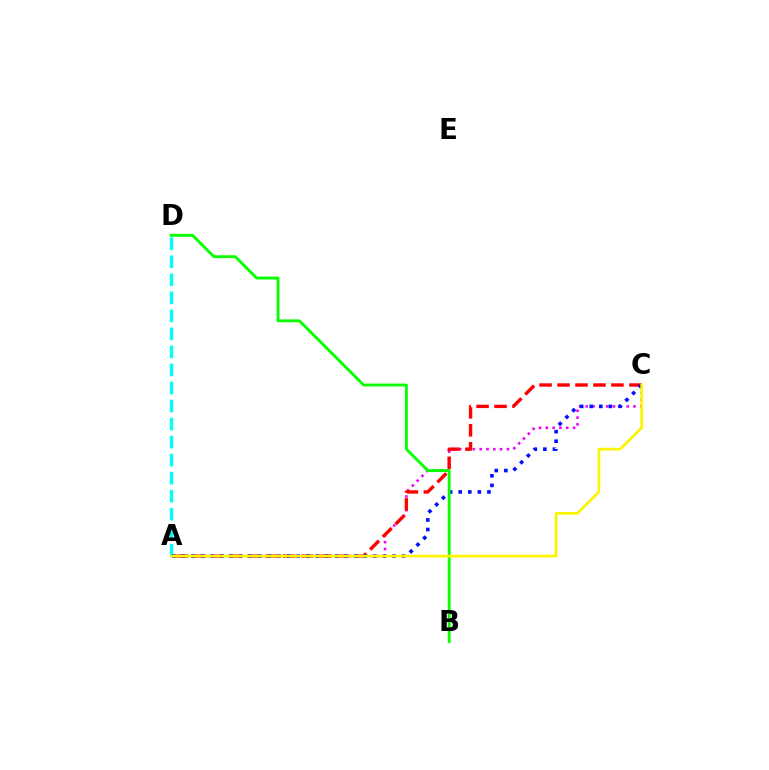{('A', 'C'): [{'color': '#ee00ff', 'line_style': 'dotted', 'thickness': 1.85}, {'color': '#ff0000', 'line_style': 'dashed', 'thickness': 2.44}, {'color': '#0010ff', 'line_style': 'dotted', 'thickness': 2.6}, {'color': '#fcf500', 'line_style': 'solid', 'thickness': 1.95}], ('A', 'D'): [{'color': '#00fff6', 'line_style': 'dashed', 'thickness': 2.45}], ('B', 'D'): [{'color': '#08ff00', 'line_style': 'solid', 'thickness': 2.05}]}